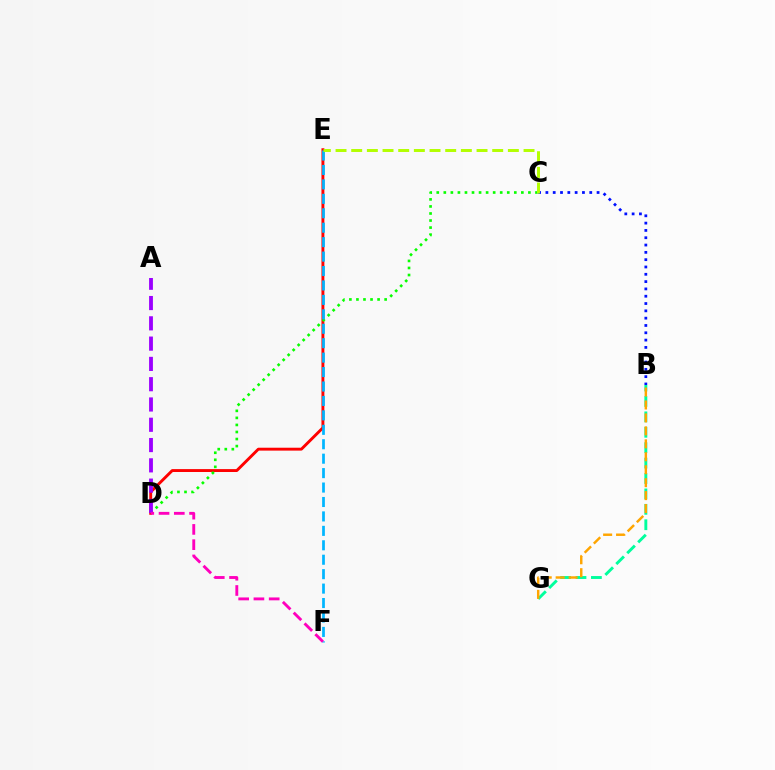{('D', 'E'): [{'color': '#ff0000', 'line_style': 'solid', 'thickness': 2.09}], ('C', 'D'): [{'color': '#08ff00', 'line_style': 'dotted', 'thickness': 1.92}], ('A', 'D'): [{'color': '#9b00ff', 'line_style': 'dashed', 'thickness': 2.76}], ('B', 'G'): [{'color': '#00ff9d', 'line_style': 'dashed', 'thickness': 2.09}, {'color': '#ffa500', 'line_style': 'dashed', 'thickness': 1.76}], ('B', 'C'): [{'color': '#0010ff', 'line_style': 'dotted', 'thickness': 1.99}], ('E', 'F'): [{'color': '#00b5ff', 'line_style': 'dashed', 'thickness': 1.96}], ('C', 'E'): [{'color': '#b3ff00', 'line_style': 'dashed', 'thickness': 2.13}], ('D', 'F'): [{'color': '#ff00bd', 'line_style': 'dashed', 'thickness': 2.07}]}